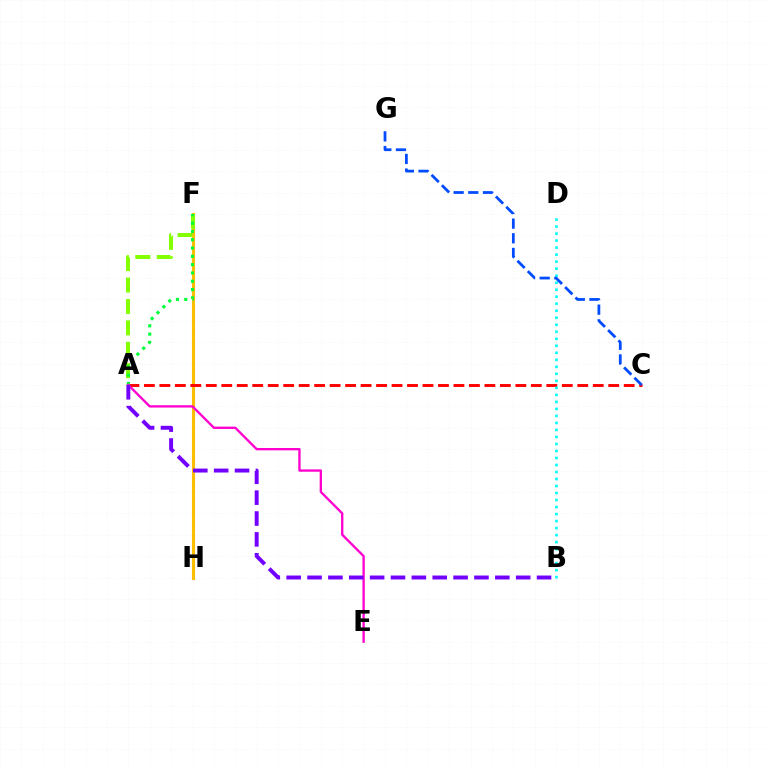{('F', 'H'): [{'color': '#ffbd00', 'line_style': 'solid', 'thickness': 2.23}], ('A', 'C'): [{'color': '#ff0000', 'line_style': 'dashed', 'thickness': 2.1}], ('A', 'F'): [{'color': '#84ff00', 'line_style': 'dashed', 'thickness': 2.91}, {'color': '#00ff39', 'line_style': 'dotted', 'thickness': 2.26}], ('A', 'E'): [{'color': '#ff00cf', 'line_style': 'solid', 'thickness': 1.68}], ('B', 'D'): [{'color': '#00fff6', 'line_style': 'dotted', 'thickness': 1.9}], ('A', 'B'): [{'color': '#7200ff', 'line_style': 'dashed', 'thickness': 2.83}], ('C', 'G'): [{'color': '#004bff', 'line_style': 'dashed', 'thickness': 1.99}]}